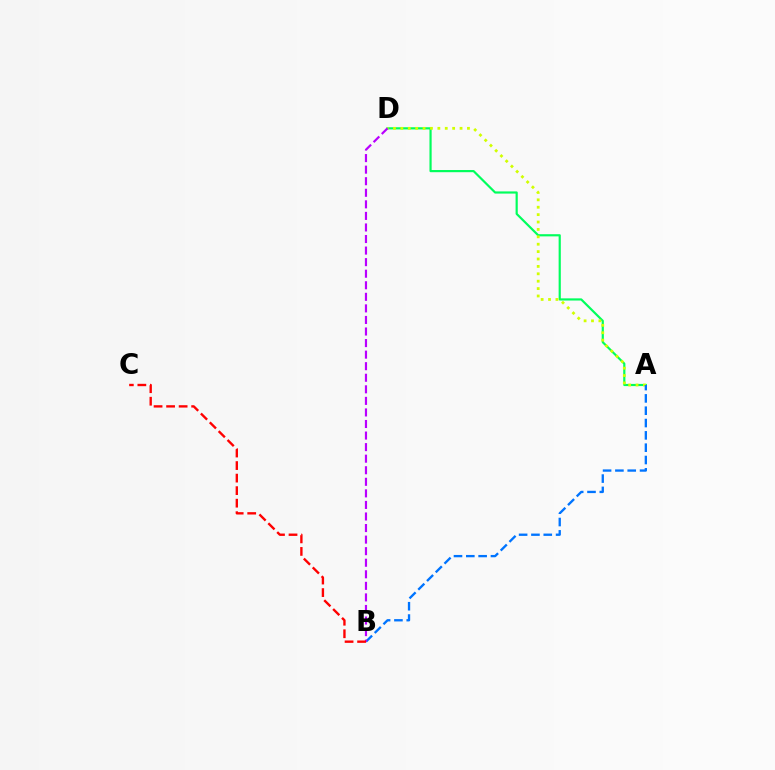{('A', 'D'): [{'color': '#00ff5c', 'line_style': 'solid', 'thickness': 1.57}, {'color': '#d1ff00', 'line_style': 'dotted', 'thickness': 2.01}], ('A', 'B'): [{'color': '#0074ff', 'line_style': 'dashed', 'thickness': 1.67}], ('B', 'D'): [{'color': '#b900ff', 'line_style': 'dashed', 'thickness': 1.57}], ('B', 'C'): [{'color': '#ff0000', 'line_style': 'dashed', 'thickness': 1.7}]}